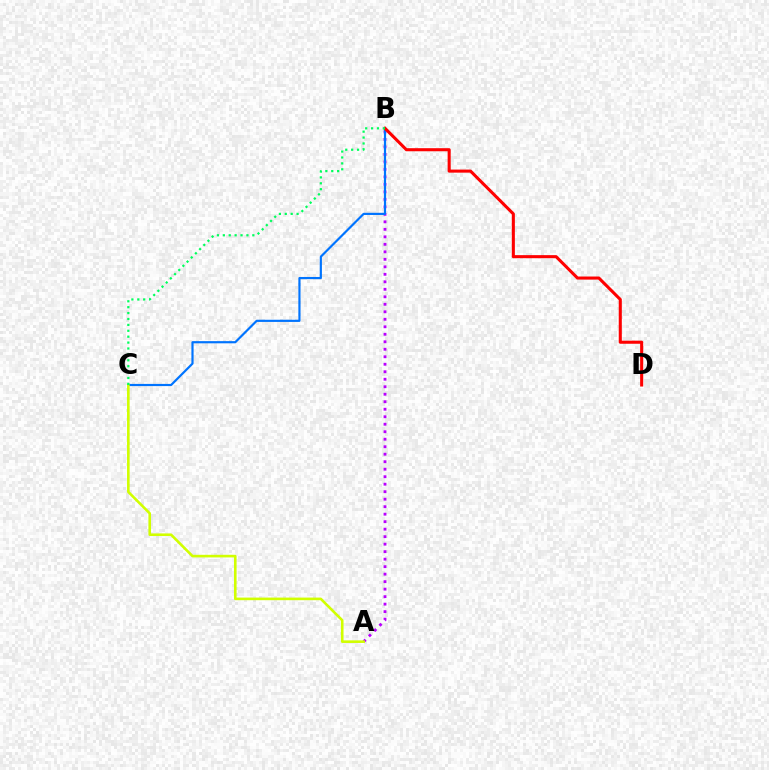{('A', 'B'): [{'color': '#b900ff', 'line_style': 'dotted', 'thickness': 2.04}], ('B', 'C'): [{'color': '#0074ff', 'line_style': 'solid', 'thickness': 1.57}, {'color': '#00ff5c', 'line_style': 'dotted', 'thickness': 1.6}], ('A', 'C'): [{'color': '#d1ff00', 'line_style': 'solid', 'thickness': 1.88}], ('B', 'D'): [{'color': '#ff0000', 'line_style': 'solid', 'thickness': 2.21}]}